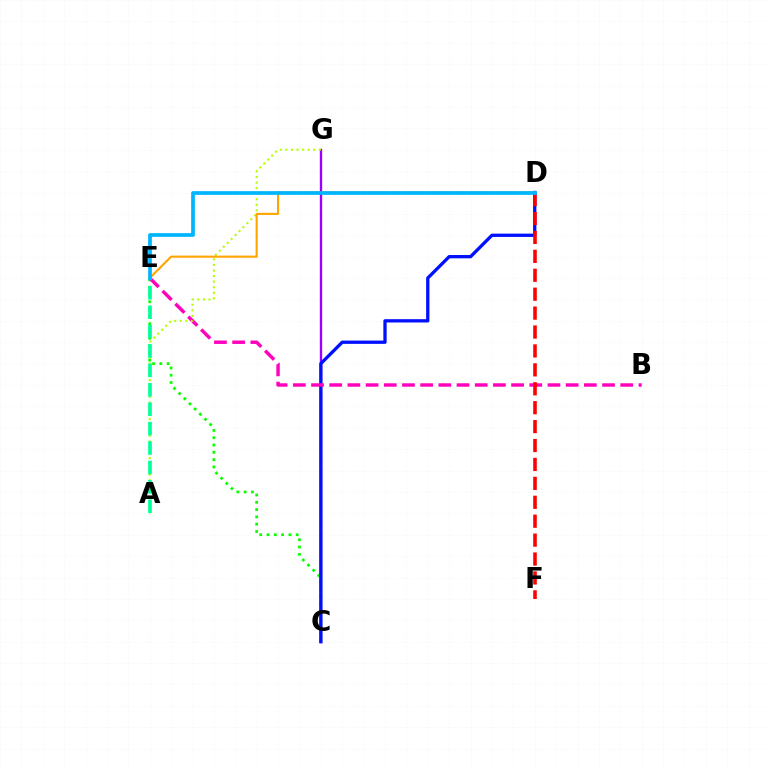{('C', 'G'): [{'color': '#9b00ff', 'line_style': 'solid', 'thickness': 1.71}], ('C', 'E'): [{'color': '#08ff00', 'line_style': 'dotted', 'thickness': 1.98}], ('C', 'D'): [{'color': '#0010ff', 'line_style': 'solid', 'thickness': 2.38}], ('B', 'E'): [{'color': '#ff00bd', 'line_style': 'dashed', 'thickness': 2.47}], ('A', 'G'): [{'color': '#b3ff00', 'line_style': 'dotted', 'thickness': 1.51}], ('D', 'F'): [{'color': '#ff0000', 'line_style': 'dashed', 'thickness': 2.57}], ('D', 'E'): [{'color': '#ffa500', 'line_style': 'solid', 'thickness': 1.53}, {'color': '#00b5ff', 'line_style': 'solid', 'thickness': 2.68}], ('A', 'E'): [{'color': '#00ff9d', 'line_style': 'dashed', 'thickness': 2.64}]}